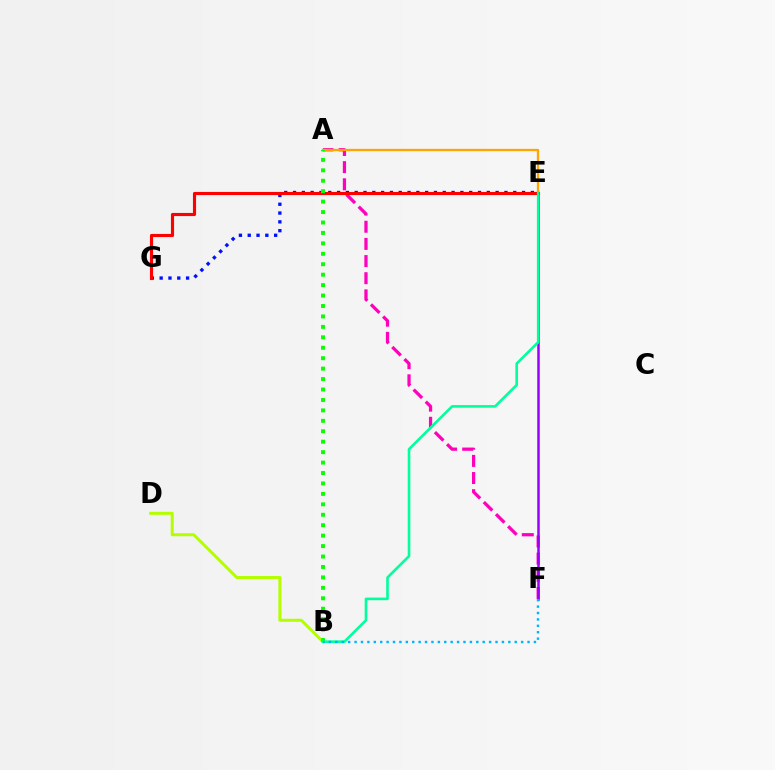{('A', 'F'): [{'color': '#ff00bd', 'line_style': 'dashed', 'thickness': 2.33}], ('A', 'E'): [{'color': '#ffa500', 'line_style': 'solid', 'thickness': 1.66}], ('E', 'F'): [{'color': '#9b00ff', 'line_style': 'solid', 'thickness': 1.8}], ('B', 'D'): [{'color': '#b3ff00', 'line_style': 'solid', 'thickness': 2.17}], ('E', 'G'): [{'color': '#0010ff', 'line_style': 'dotted', 'thickness': 2.39}, {'color': '#ff0000', 'line_style': 'solid', 'thickness': 2.24}], ('A', 'B'): [{'color': '#08ff00', 'line_style': 'dotted', 'thickness': 2.84}], ('B', 'E'): [{'color': '#00ff9d', 'line_style': 'solid', 'thickness': 1.88}], ('B', 'F'): [{'color': '#00b5ff', 'line_style': 'dotted', 'thickness': 1.74}]}